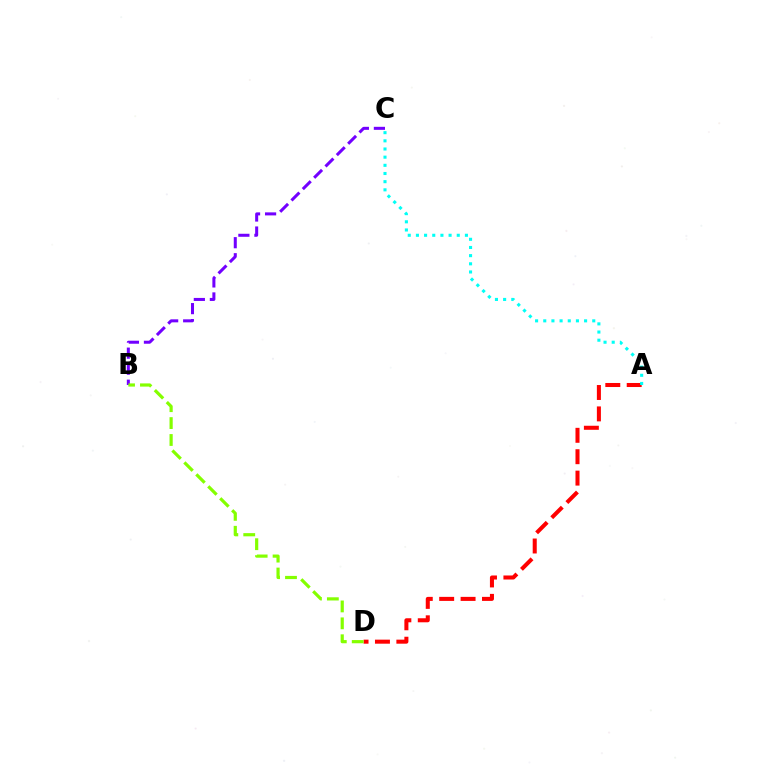{('B', 'C'): [{'color': '#7200ff', 'line_style': 'dashed', 'thickness': 2.18}], ('A', 'D'): [{'color': '#ff0000', 'line_style': 'dashed', 'thickness': 2.91}], ('B', 'D'): [{'color': '#84ff00', 'line_style': 'dashed', 'thickness': 2.3}], ('A', 'C'): [{'color': '#00fff6', 'line_style': 'dotted', 'thickness': 2.22}]}